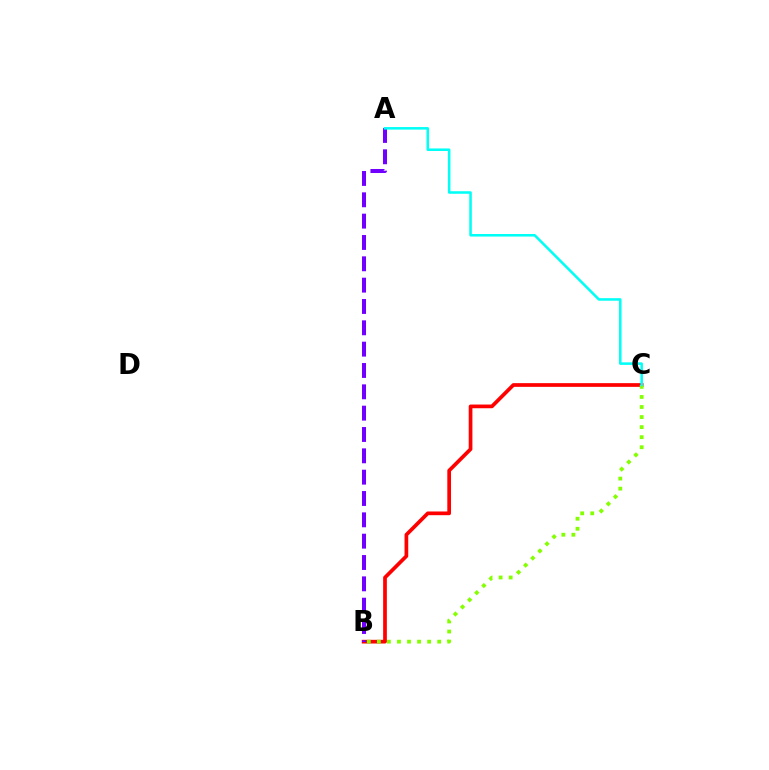{('B', 'C'): [{'color': '#ff0000', 'line_style': 'solid', 'thickness': 2.67}, {'color': '#84ff00', 'line_style': 'dotted', 'thickness': 2.73}], ('A', 'B'): [{'color': '#7200ff', 'line_style': 'dashed', 'thickness': 2.9}], ('A', 'C'): [{'color': '#00fff6', 'line_style': 'solid', 'thickness': 1.83}]}